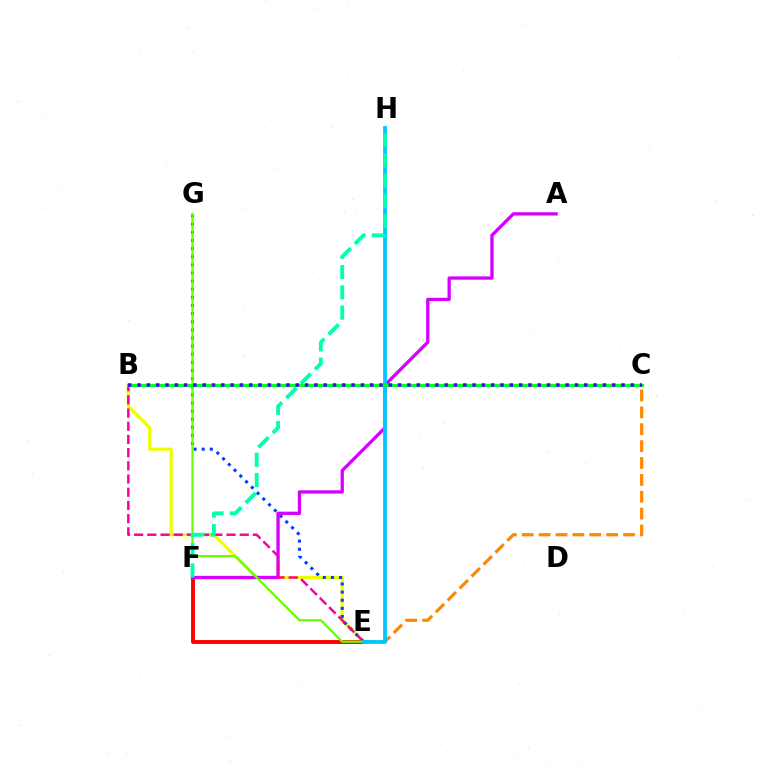{('B', 'E'): [{'color': '#eeff00', 'line_style': 'solid', 'thickness': 2.31}, {'color': '#ff00a0', 'line_style': 'dashed', 'thickness': 1.79}], ('C', 'E'): [{'color': '#ff8800', 'line_style': 'dashed', 'thickness': 2.29}], ('E', 'F'): [{'color': '#ff0000', 'line_style': 'solid', 'thickness': 2.8}], ('E', 'G'): [{'color': '#003fff', 'line_style': 'dotted', 'thickness': 2.21}, {'color': '#66ff00', 'line_style': 'solid', 'thickness': 1.62}], ('A', 'F'): [{'color': '#d600ff', 'line_style': 'solid', 'thickness': 2.37}], ('E', 'H'): [{'color': '#00c7ff', 'line_style': 'solid', 'thickness': 2.73}], ('F', 'H'): [{'color': '#00ffaf', 'line_style': 'dashed', 'thickness': 2.76}], ('B', 'C'): [{'color': '#00ff27', 'line_style': 'solid', 'thickness': 2.37}, {'color': '#4f00ff', 'line_style': 'dotted', 'thickness': 2.53}]}